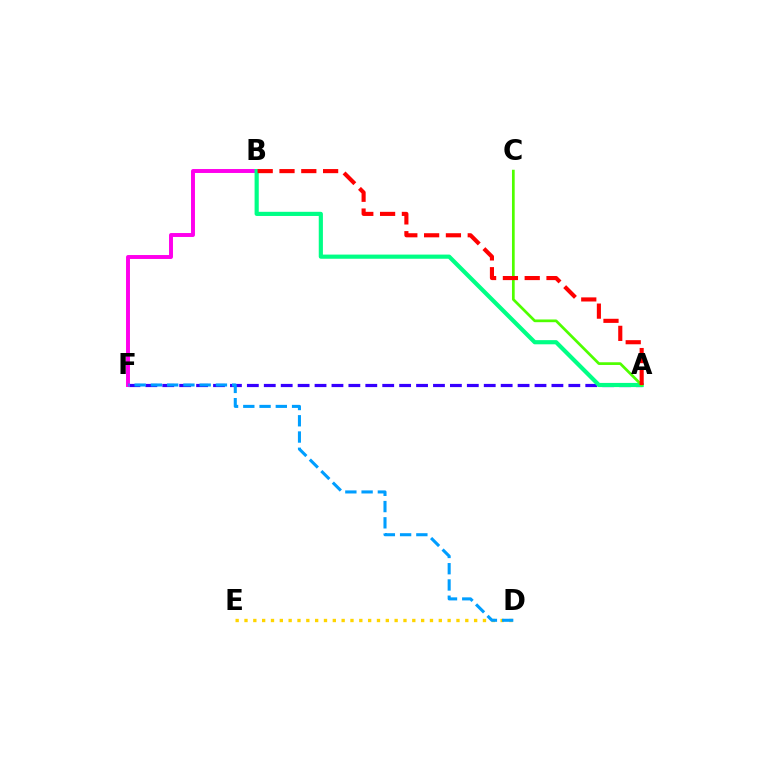{('A', 'F'): [{'color': '#3700ff', 'line_style': 'dashed', 'thickness': 2.3}], ('B', 'F'): [{'color': '#ff00ed', 'line_style': 'solid', 'thickness': 2.83}], ('A', 'B'): [{'color': '#00ff86', 'line_style': 'solid', 'thickness': 3.0}, {'color': '#ff0000', 'line_style': 'dashed', 'thickness': 2.96}], ('D', 'E'): [{'color': '#ffd500', 'line_style': 'dotted', 'thickness': 2.4}], ('A', 'C'): [{'color': '#4fff00', 'line_style': 'solid', 'thickness': 1.95}], ('D', 'F'): [{'color': '#009eff', 'line_style': 'dashed', 'thickness': 2.21}]}